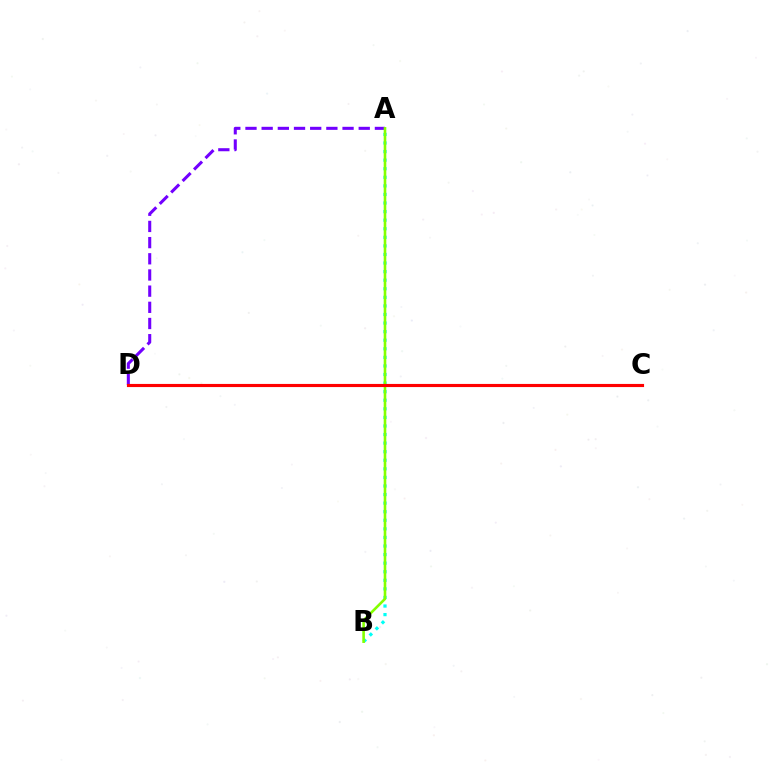{('A', 'D'): [{'color': '#7200ff', 'line_style': 'dashed', 'thickness': 2.2}], ('A', 'B'): [{'color': '#00fff6', 'line_style': 'dotted', 'thickness': 2.33}, {'color': '#84ff00', 'line_style': 'solid', 'thickness': 1.88}], ('C', 'D'): [{'color': '#ff0000', 'line_style': 'solid', 'thickness': 2.26}]}